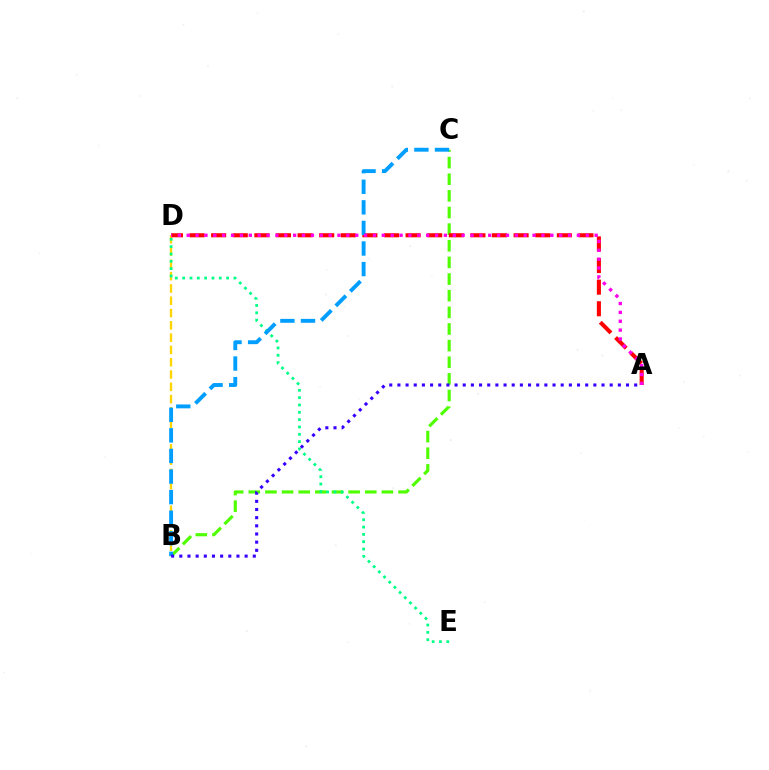{('B', 'C'): [{'color': '#4fff00', 'line_style': 'dashed', 'thickness': 2.26}, {'color': '#009eff', 'line_style': 'dashed', 'thickness': 2.8}], ('B', 'D'): [{'color': '#ffd500', 'line_style': 'dashed', 'thickness': 1.67}], ('A', 'D'): [{'color': '#ff0000', 'line_style': 'dashed', 'thickness': 2.94}, {'color': '#ff00ed', 'line_style': 'dotted', 'thickness': 2.41}], ('D', 'E'): [{'color': '#00ff86', 'line_style': 'dotted', 'thickness': 1.99}], ('A', 'B'): [{'color': '#3700ff', 'line_style': 'dotted', 'thickness': 2.22}]}